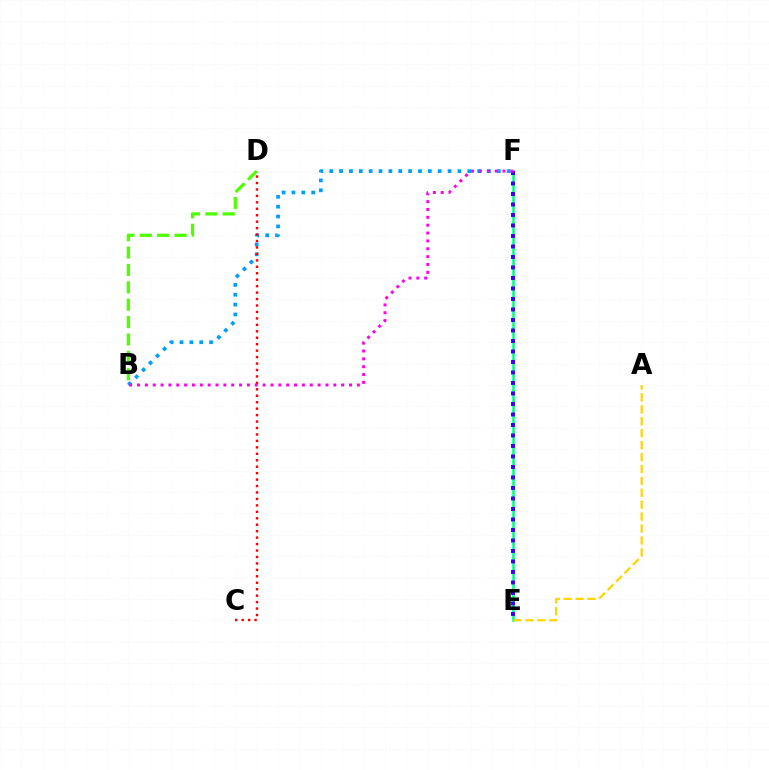{('E', 'F'): [{'color': '#00ff86', 'line_style': 'solid', 'thickness': 1.84}, {'color': '#3700ff', 'line_style': 'dotted', 'thickness': 2.85}], ('B', 'F'): [{'color': '#009eff', 'line_style': 'dotted', 'thickness': 2.68}, {'color': '#ff00ed', 'line_style': 'dotted', 'thickness': 2.13}], ('A', 'E'): [{'color': '#ffd500', 'line_style': 'dashed', 'thickness': 1.62}], ('C', 'D'): [{'color': '#ff0000', 'line_style': 'dotted', 'thickness': 1.75}], ('B', 'D'): [{'color': '#4fff00', 'line_style': 'dashed', 'thickness': 2.36}]}